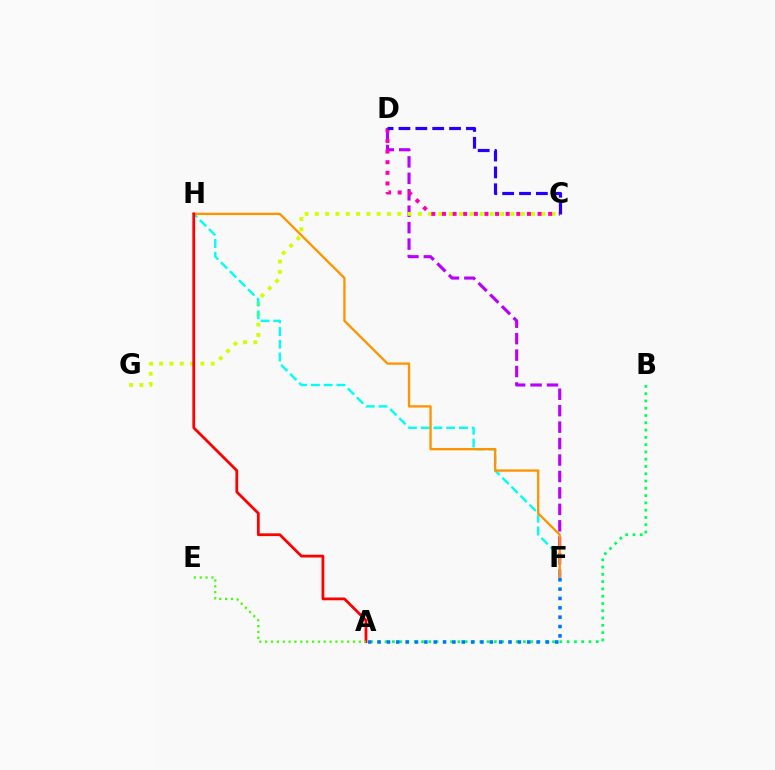{('D', 'F'): [{'color': '#b900ff', 'line_style': 'dashed', 'thickness': 2.23}], ('C', 'G'): [{'color': '#d1ff00', 'line_style': 'dotted', 'thickness': 2.8}], ('A', 'B'): [{'color': '#00ff5c', 'line_style': 'dotted', 'thickness': 1.98}], ('F', 'H'): [{'color': '#00fff6', 'line_style': 'dashed', 'thickness': 1.73}, {'color': '#ff9400', 'line_style': 'solid', 'thickness': 1.68}], ('C', 'D'): [{'color': '#ff00ac', 'line_style': 'dotted', 'thickness': 2.89}, {'color': '#2500ff', 'line_style': 'dashed', 'thickness': 2.29}], ('A', 'H'): [{'color': '#ff0000', 'line_style': 'solid', 'thickness': 2.0}], ('A', 'E'): [{'color': '#3dff00', 'line_style': 'dotted', 'thickness': 1.59}], ('A', 'F'): [{'color': '#0074ff', 'line_style': 'dotted', 'thickness': 2.54}]}